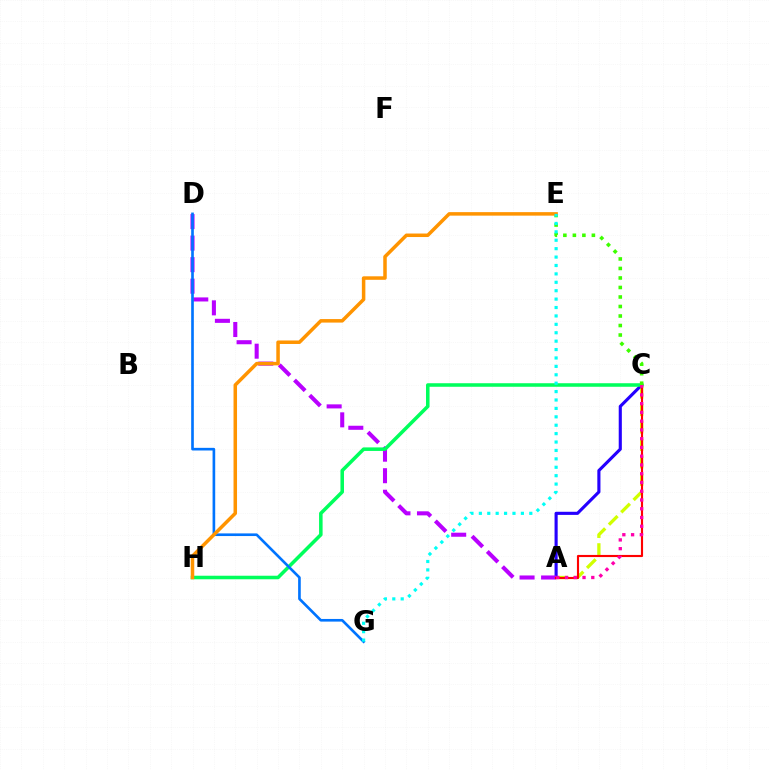{('A', 'C'): [{'color': '#d1ff00', 'line_style': 'dashed', 'thickness': 2.37}, {'color': '#2500ff', 'line_style': 'solid', 'thickness': 2.24}, {'color': '#ff0000', 'line_style': 'solid', 'thickness': 1.53}, {'color': '#ff00ac', 'line_style': 'dotted', 'thickness': 2.38}], ('A', 'D'): [{'color': '#b900ff', 'line_style': 'dashed', 'thickness': 2.92}], ('C', 'H'): [{'color': '#00ff5c', 'line_style': 'solid', 'thickness': 2.55}], ('C', 'E'): [{'color': '#3dff00', 'line_style': 'dotted', 'thickness': 2.58}], ('D', 'G'): [{'color': '#0074ff', 'line_style': 'solid', 'thickness': 1.91}], ('E', 'H'): [{'color': '#ff9400', 'line_style': 'solid', 'thickness': 2.52}], ('E', 'G'): [{'color': '#00fff6', 'line_style': 'dotted', 'thickness': 2.28}]}